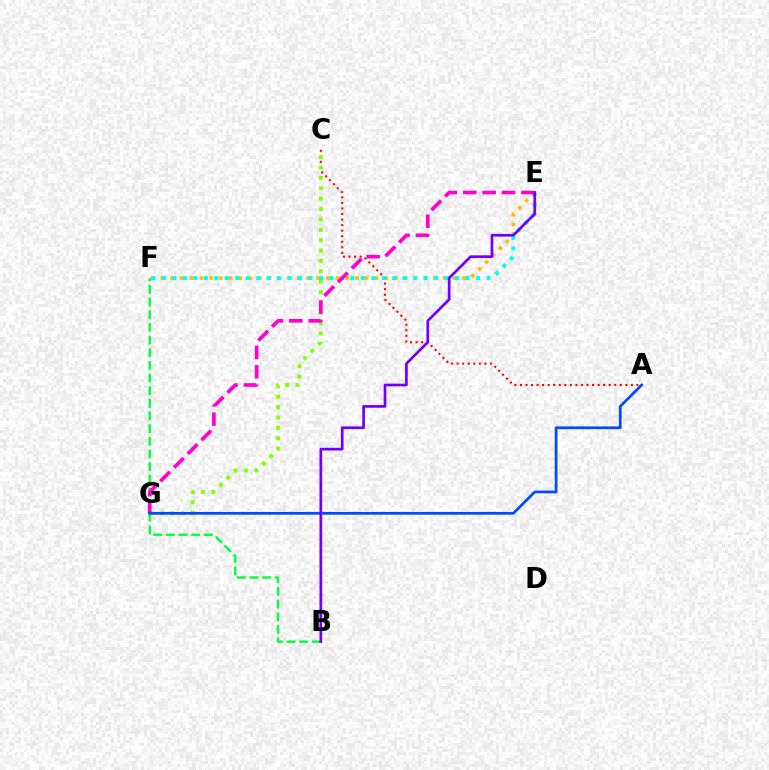{('E', 'F'): [{'color': '#ffbd00', 'line_style': 'dotted', 'thickness': 2.64}, {'color': '#00fff6', 'line_style': 'dotted', 'thickness': 2.84}], ('A', 'C'): [{'color': '#ff0000', 'line_style': 'dotted', 'thickness': 1.51}], ('C', 'G'): [{'color': '#84ff00', 'line_style': 'dotted', 'thickness': 2.82}], ('B', 'F'): [{'color': '#00ff39', 'line_style': 'dashed', 'thickness': 1.72}], ('E', 'G'): [{'color': '#ff00cf', 'line_style': 'dashed', 'thickness': 2.64}], ('A', 'G'): [{'color': '#004bff', 'line_style': 'solid', 'thickness': 1.97}], ('B', 'E'): [{'color': '#7200ff', 'line_style': 'solid', 'thickness': 1.95}]}